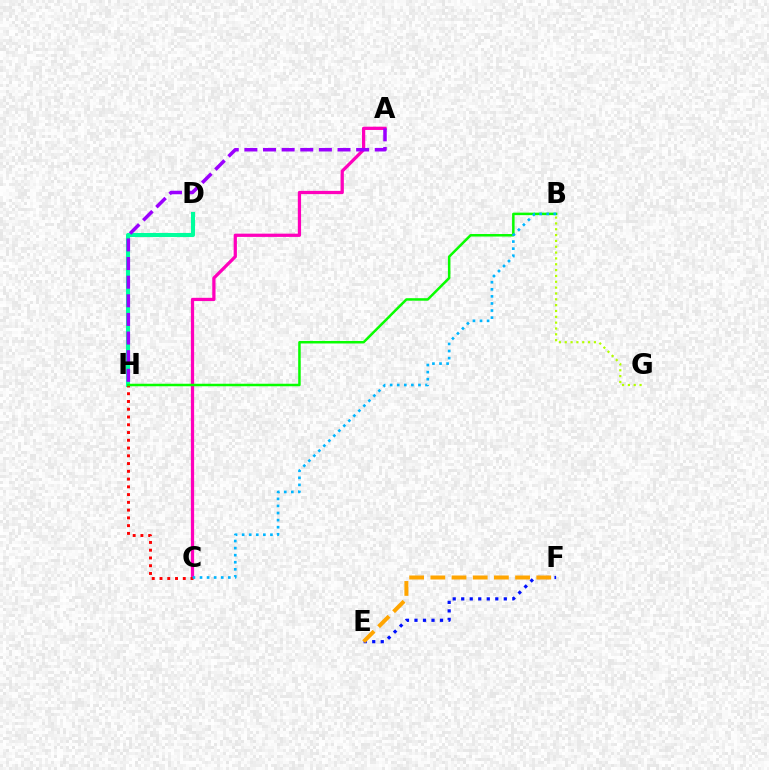{('B', 'G'): [{'color': '#b3ff00', 'line_style': 'dotted', 'thickness': 1.59}], ('D', 'H'): [{'color': '#00ff9d', 'line_style': 'solid', 'thickness': 2.93}], ('A', 'C'): [{'color': '#ff00bd', 'line_style': 'solid', 'thickness': 2.34}], ('C', 'H'): [{'color': '#ff0000', 'line_style': 'dotted', 'thickness': 2.11}], ('B', 'H'): [{'color': '#08ff00', 'line_style': 'solid', 'thickness': 1.8}], ('E', 'F'): [{'color': '#0010ff', 'line_style': 'dotted', 'thickness': 2.31}, {'color': '#ffa500', 'line_style': 'dashed', 'thickness': 2.88}], ('A', 'H'): [{'color': '#9b00ff', 'line_style': 'dashed', 'thickness': 2.53}], ('B', 'C'): [{'color': '#00b5ff', 'line_style': 'dotted', 'thickness': 1.92}]}